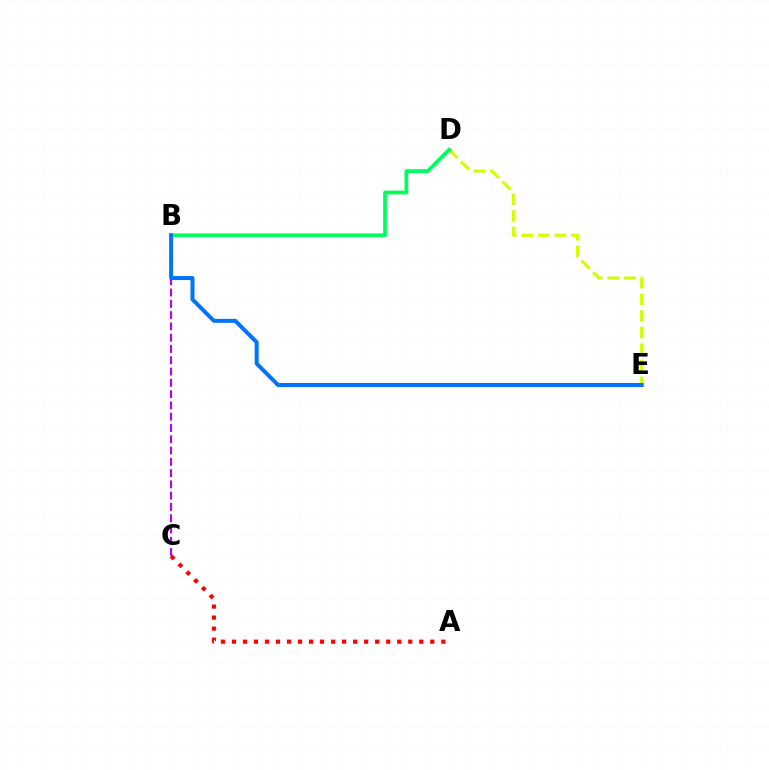{('D', 'E'): [{'color': '#d1ff00', 'line_style': 'dashed', 'thickness': 2.25}], ('A', 'C'): [{'color': '#ff0000', 'line_style': 'dotted', 'thickness': 2.99}], ('B', 'C'): [{'color': '#b900ff', 'line_style': 'dashed', 'thickness': 1.53}], ('B', 'D'): [{'color': '#00ff5c', 'line_style': 'solid', 'thickness': 2.72}], ('B', 'E'): [{'color': '#0074ff', 'line_style': 'solid', 'thickness': 2.88}]}